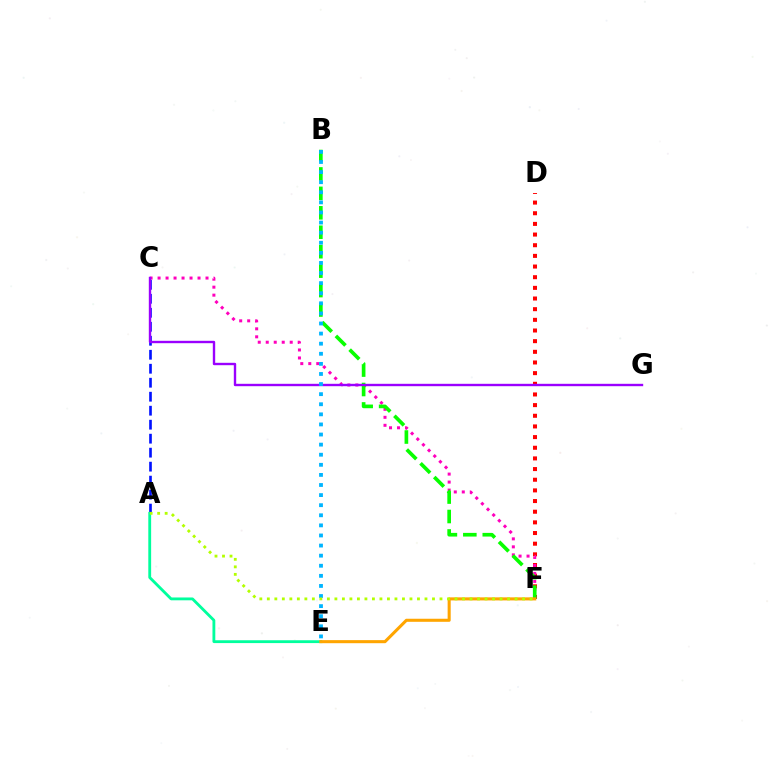{('D', 'F'): [{'color': '#ff0000', 'line_style': 'dotted', 'thickness': 2.9}], ('C', 'F'): [{'color': '#ff00bd', 'line_style': 'dotted', 'thickness': 2.17}], ('A', 'C'): [{'color': '#0010ff', 'line_style': 'dashed', 'thickness': 1.9}], ('A', 'E'): [{'color': '#00ff9d', 'line_style': 'solid', 'thickness': 2.04}], ('B', 'F'): [{'color': '#08ff00', 'line_style': 'dashed', 'thickness': 2.64}], ('C', 'G'): [{'color': '#9b00ff', 'line_style': 'solid', 'thickness': 1.72}], ('B', 'E'): [{'color': '#00b5ff', 'line_style': 'dotted', 'thickness': 2.74}], ('E', 'F'): [{'color': '#ffa500', 'line_style': 'solid', 'thickness': 2.21}], ('A', 'F'): [{'color': '#b3ff00', 'line_style': 'dotted', 'thickness': 2.04}]}